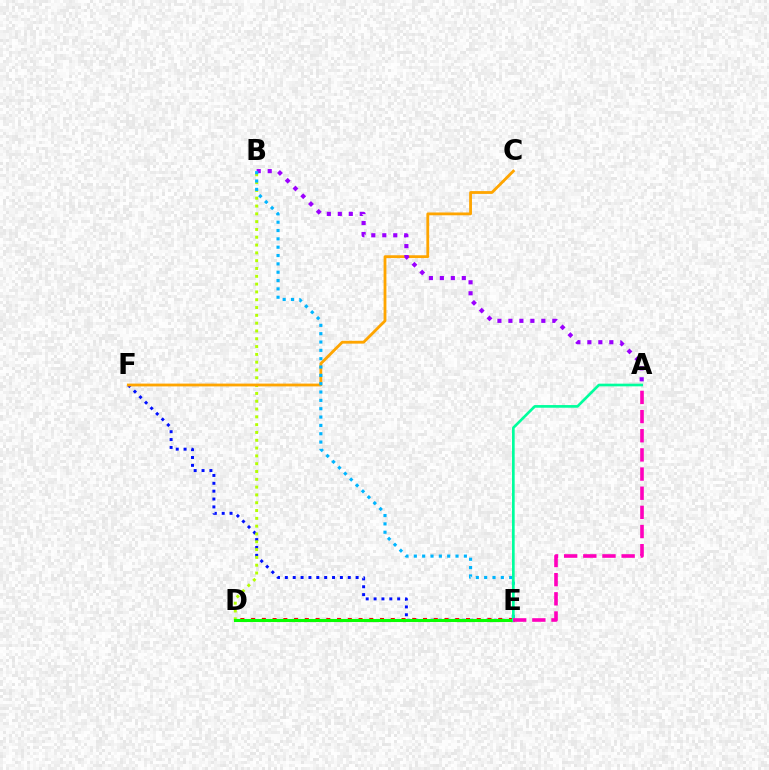{('E', 'F'): [{'color': '#0010ff', 'line_style': 'dotted', 'thickness': 2.14}], ('B', 'D'): [{'color': '#b3ff00', 'line_style': 'dotted', 'thickness': 2.12}], ('C', 'F'): [{'color': '#ffa500', 'line_style': 'solid', 'thickness': 2.03}], ('D', 'E'): [{'color': '#ff0000', 'line_style': 'dotted', 'thickness': 2.92}, {'color': '#08ff00', 'line_style': 'solid', 'thickness': 2.22}], ('A', 'B'): [{'color': '#9b00ff', 'line_style': 'dotted', 'thickness': 2.98}], ('B', 'E'): [{'color': '#00b5ff', 'line_style': 'dotted', 'thickness': 2.27}], ('A', 'E'): [{'color': '#00ff9d', 'line_style': 'solid', 'thickness': 1.93}, {'color': '#ff00bd', 'line_style': 'dashed', 'thickness': 2.6}]}